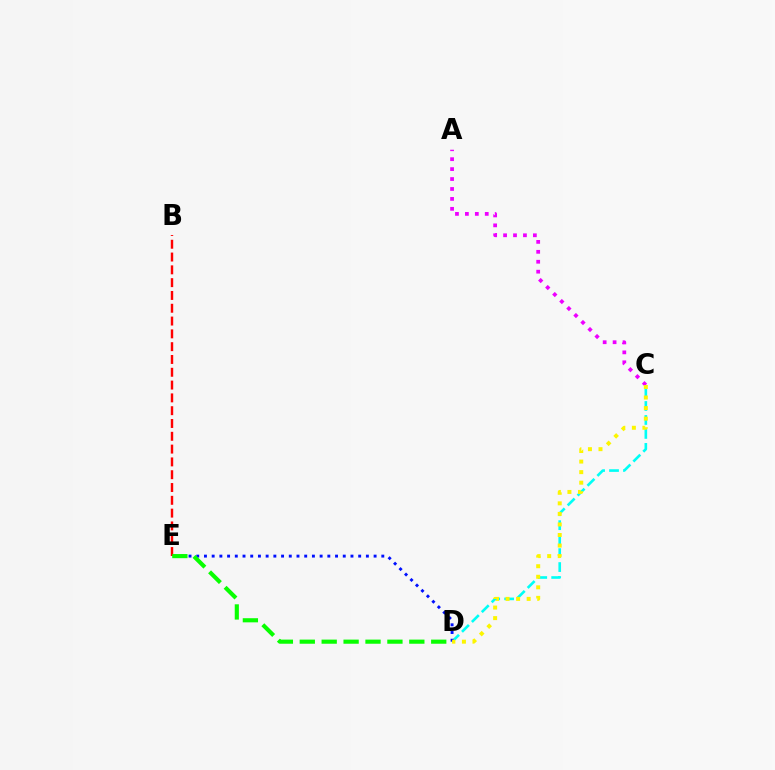{('C', 'D'): [{'color': '#00fff6', 'line_style': 'dashed', 'thickness': 1.9}, {'color': '#fcf500', 'line_style': 'dotted', 'thickness': 2.87}], ('D', 'E'): [{'color': '#0010ff', 'line_style': 'dotted', 'thickness': 2.1}, {'color': '#08ff00', 'line_style': 'dashed', 'thickness': 2.98}], ('A', 'C'): [{'color': '#ee00ff', 'line_style': 'dotted', 'thickness': 2.7}], ('B', 'E'): [{'color': '#ff0000', 'line_style': 'dashed', 'thickness': 1.74}]}